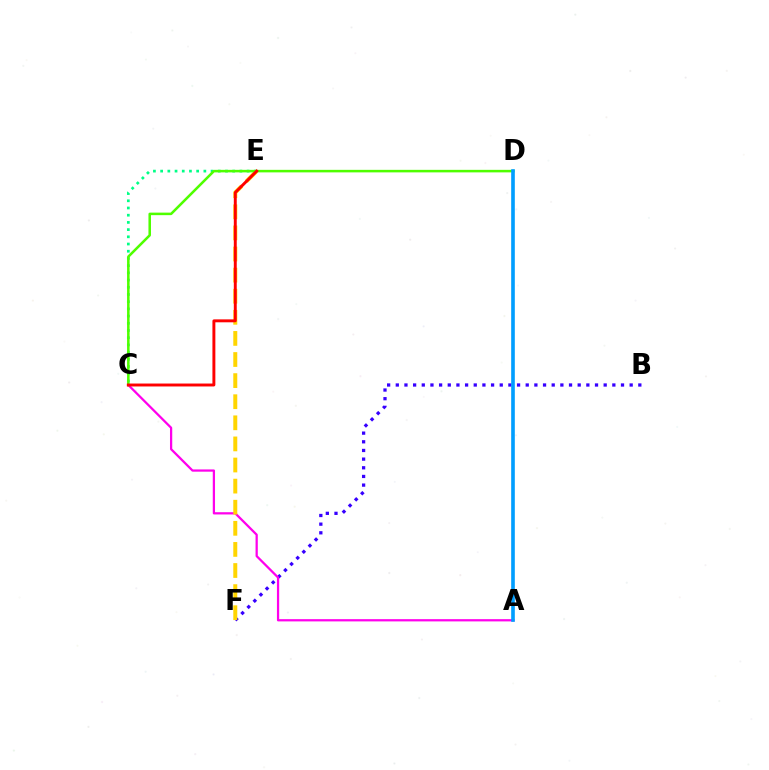{('B', 'F'): [{'color': '#3700ff', 'line_style': 'dotted', 'thickness': 2.35}], ('C', 'E'): [{'color': '#00ff86', 'line_style': 'dotted', 'thickness': 1.96}, {'color': '#ff0000', 'line_style': 'solid', 'thickness': 2.11}], ('A', 'C'): [{'color': '#ff00ed', 'line_style': 'solid', 'thickness': 1.62}], ('E', 'F'): [{'color': '#ffd500', 'line_style': 'dashed', 'thickness': 2.87}], ('C', 'D'): [{'color': '#4fff00', 'line_style': 'solid', 'thickness': 1.83}], ('A', 'D'): [{'color': '#009eff', 'line_style': 'solid', 'thickness': 2.62}]}